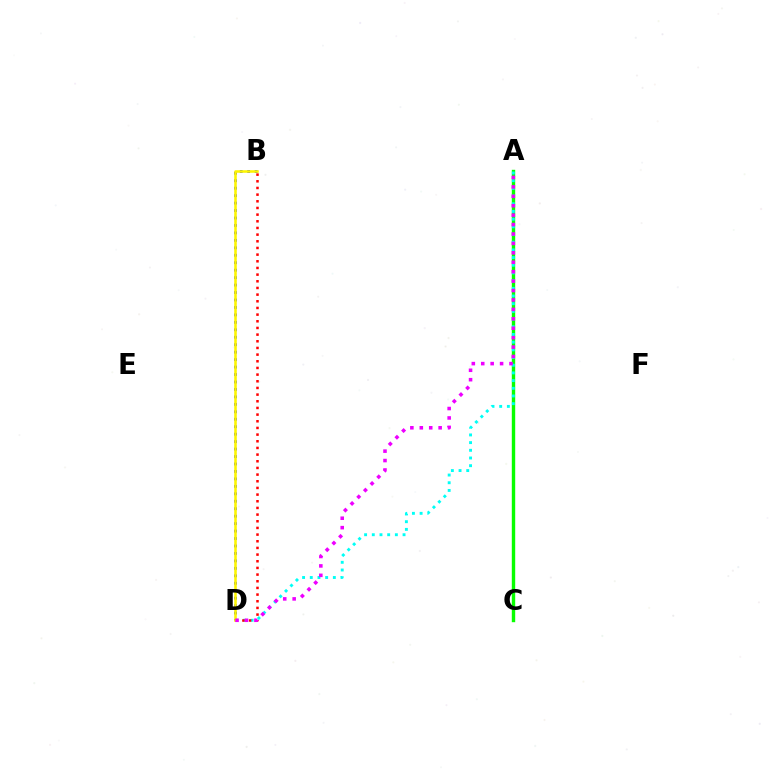{('A', 'C'): [{'color': '#08ff00', 'line_style': 'solid', 'thickness': 2.45}], ('A', 'D'): [{'color': '#00fff6', 'line_style': 'dotted', 'thickness': 2.09}, {'color': '#ee00ff', 'line_style': 'dotted', 'thickness': 2.56}], ('B', 'D'): [{'color': '#0010ff', 'line_style': 'dotted', 'thickness': 2.03}, {'color': '#ff0000', 'line_style': 'dotted', 'thickness': 1.81}, {'color': '#fcf500', 'line_style': 'solid', 'thickness': 1.84}]}